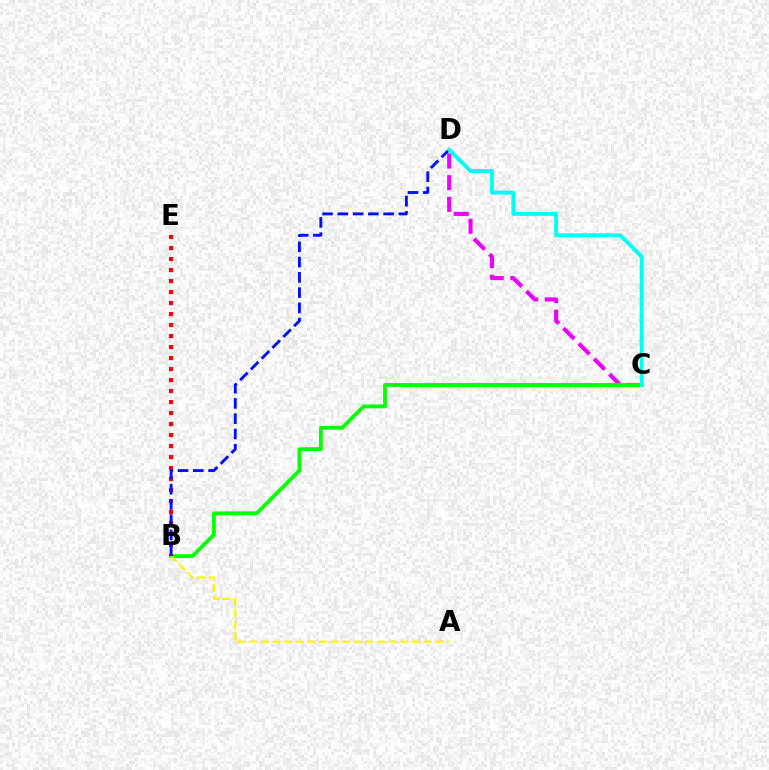{('C', 'D'): [{'color': '#ee00ff', 'line_style': 'dashed', 'thickness': 2.94}, {'color': '#00fff6', 'line_style': 'solid', 'thickness': 2.78}], ('B', 'C'): [{'color': '#08ff00', 'line_style': 'solid', 'thickness': 2.74}], ('A', 'B'): [{'color': '#fcf500', 'line_style': 'dashed', 'thickness': 1.58}], ('B', 'E'): [{'color': '#ff0000', 'line_style': 'dotted', 'thickness': 2.99}], ('B', 'D'): [{'color': '#0010ff', 'line_style': 'dashed', 'thickness': 2.07}]}